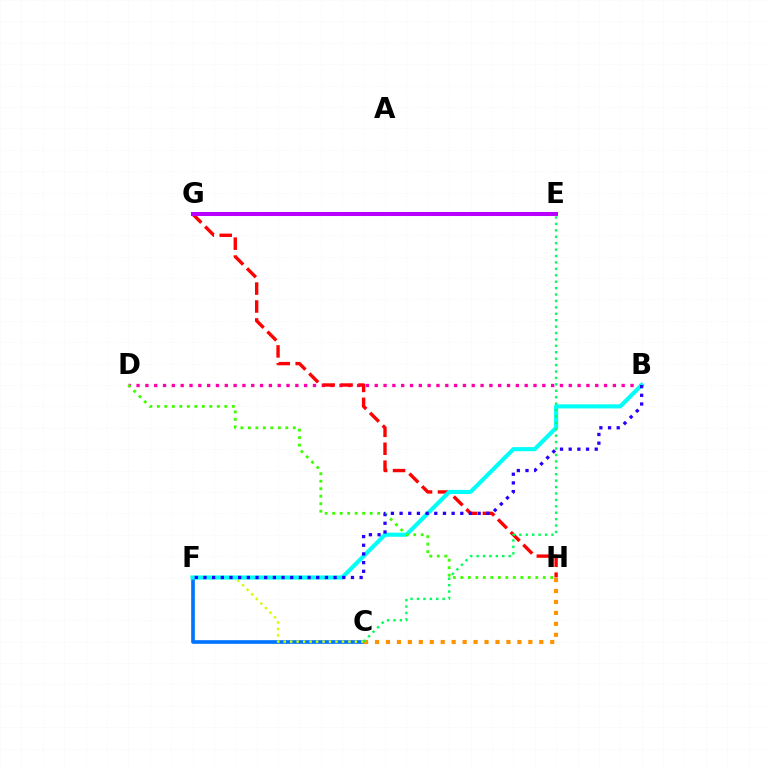{('C', 'F'): [{'color': '#0074ff', 'line_style': 'solid', 'thickness': 2.63}, {'color': '#d1ff00', 'line_style': 'dotted', 'thickness': 1.76}], ('B', 'D'): [{'color': '#ff00ac', 'line_style': 'dotted', 'thickness': 2.4}], ('G', 'H'): [{'color': '#ff0000', 'line_style': 'dashed', 'thickness': 2.43}], ('B', 'F'): [{'color': '#00fff6', 'line_style': 'solid', 'thickness': 2.96}, {'color': '#2500ff', 'line_style': 'dotted', 'thickness': 2.36}], ('E', 'G'): [{'color': '#b900ff', 'line_style': 'solid', 'thickness': 2.91}], ('D', 'H'): [{'color': '#3dff00', 'line_style': 'dotted', 'thickness': 2.04}], ('C', 'H'): [{'color': '#ff9400', 'line_style': 'dotted', 'thickness': 2.98}], ('C', 'E'): [{'color': '#00ff5c', 'line_style': 'dotted', 'thickness': 1.74}]}